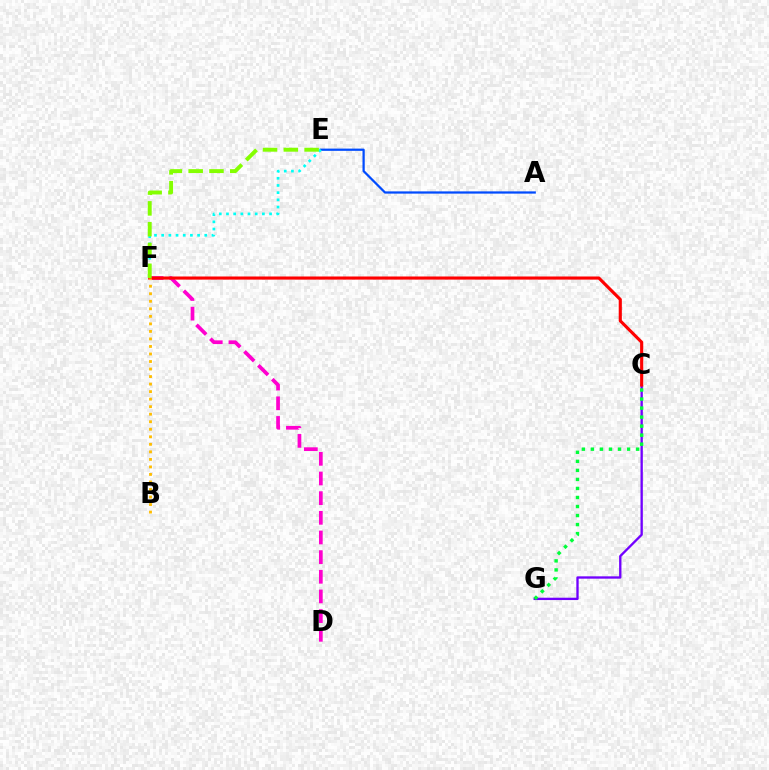{('A', 'E'): [{'color': '#004bff', 'line_style': 'solid', 'thickness': 1.61}], ('D', 'F'): [{'color': '#ff00cf', 'line_style': 'dashed', 'thickness': 2.67}], ('C', 'G'): [{'color': '#7200ff', 'line_style': 'solid', 'thickness': 1.68}, {'color': '#00ff39', 'line_style': 'dotted', 'thickness': 2.45}], ('C', 'F'): [{'color': '#ff0000', 'line_style': 'solid', 'thickness': 2.25}], ('B', 'F'): [{'color': '#ffbd00', 'line_style': 'dotted', 'thickness': 2.05}], ('E', 'F'): [{'color': '#00fff6', 'line_style': 'dotted', 'thickness': 1.95}, {'color': '#84ff00', 'line_style': 'dashed', 'thickness': 2.83}]}